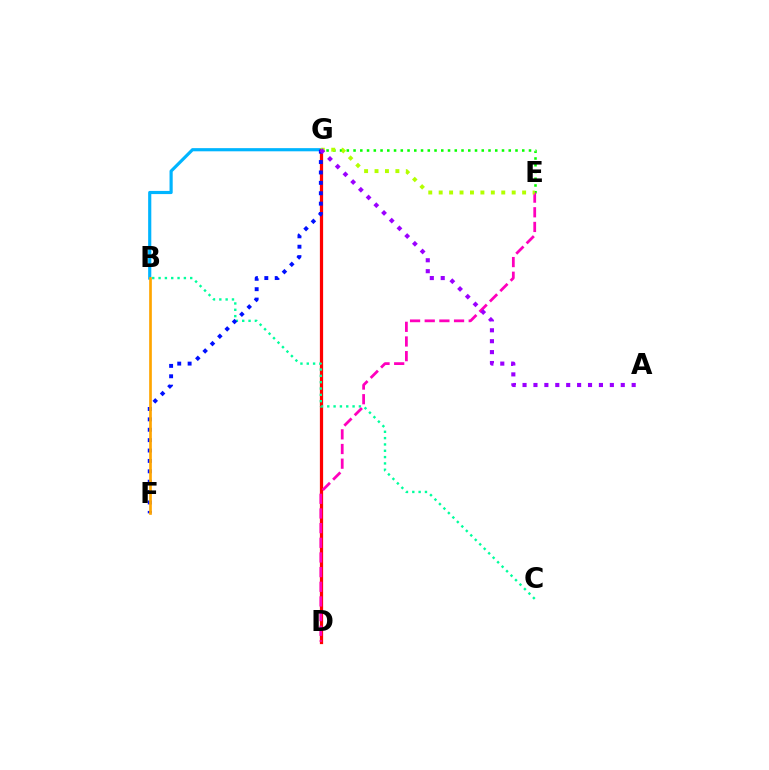{('B', 'G'): [{'color': '#00b5ff', 'line_style': 'solid', 'thickness': 2.28}], ('D', 'G'): [{'color': '#ff0000', 'line_style': 'solid', 'thickness': 2.33}], ('B', 'C'): [{'color': '#00ff9d', 'line_style': 'dotted', 'thickness': 1.72}], ('E', 'G'): [{'color': '#08ff00', 'line_style': 'dotted', 'thickness': 1.83}, {'color': '#b3ff00', 'line_style': 'dotted', 'thickness': 2.83}], ('F', 'G'): [{'color': '#0010ff', 'line_style': 'dotted', 'thickness': 2.82}], ('D', 'E'): [{'color': '#ff00bd', 'line_style': 'dashed', 'thickness': 1.99}], ('B', 'F'): [{'color': '#ffa500', 'line_style': 'solid', 'thickness': 1.93}], ('A', 'G'): [{'color': '#9b00ff', 'line_style': 'dotted', 'thickness': 2.97}]}